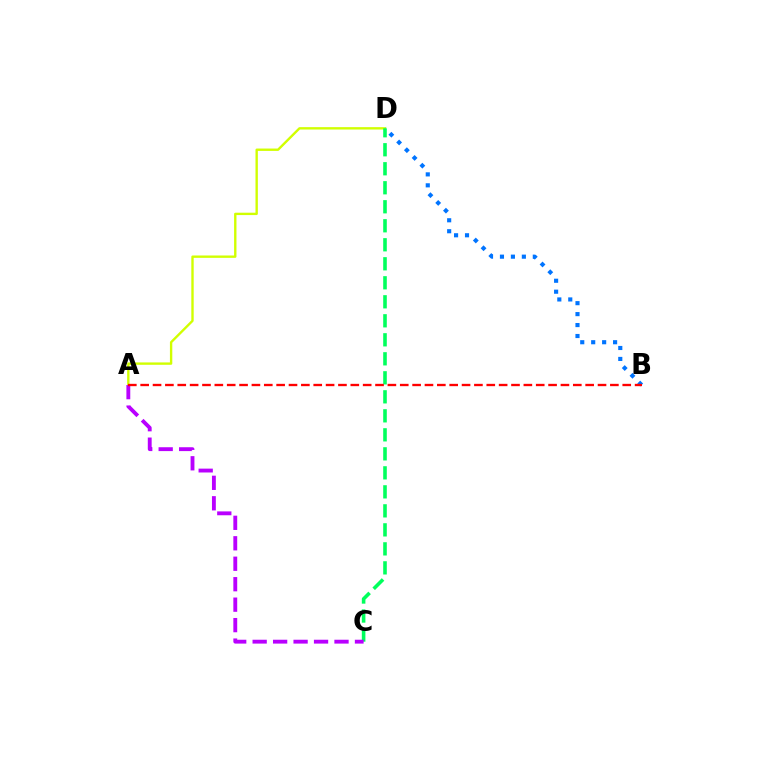{('A', 'D'): [{'color': '#d1ff00', 'line_style': 'solid', 'thickness': 1.71}], ('B', 'D'): [{'color': '#0074ff', 'line_style': 'dotted', 'thickness': 2.98}], ('C', 'D'): [{'color': '#00ff5c', 'line_style': 'dashed', 'thickness': 2.58}], ('A', 'C'): [{'color': '#b900ff', 'line_style': 'dashed', 'thickness': 2.78}], ('A', 'B'): [{'color': '#ff0000', 'line_style': 'dashed', 'thickness': 1.68}]}